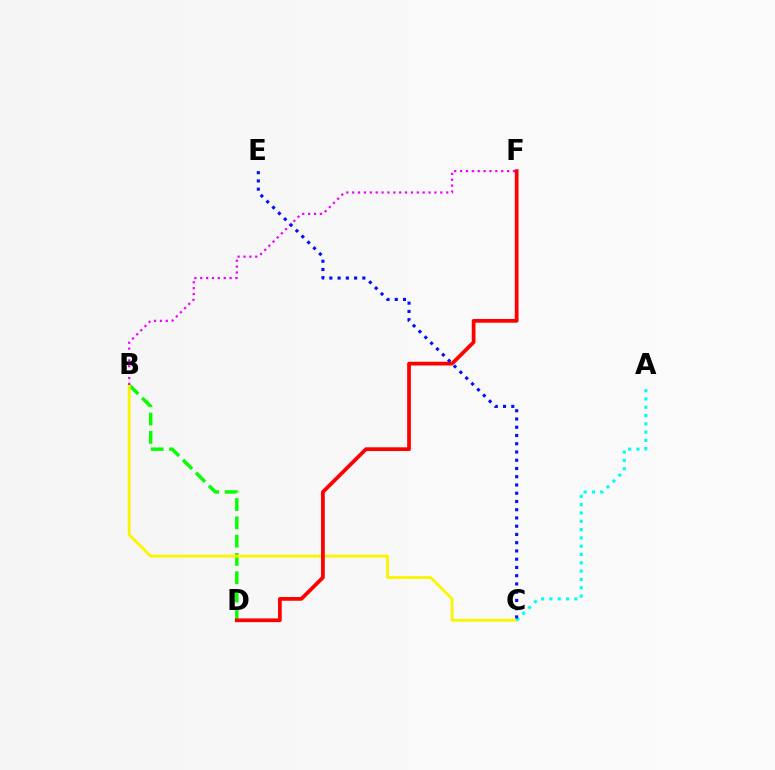{('B', 'D'): [{'color': '#08ff00', 'line_style': 'dashed', 'thickness': 2.49}], ('B', 'C'): [{'color': '#fcf500', 'line_style': 'solid', 'thickness': 2.04}], ('D', 'F'): [{'color': '#ff0000', 'line_style': 'solid', 'thickness': 2.69}], ('B', 'F'): [{'color': '#ee00ff', 'line_style': 'dotted', 'thickness': 1.6}], ('A', 'C'): [{'color': '#00fff6', 'line_style': 'dotted', 'thickness': 2.26}], ('C', 'E'): [{'color': '#0010ff', 'line_style': 'dotted', 'thickness': 2.24}]}